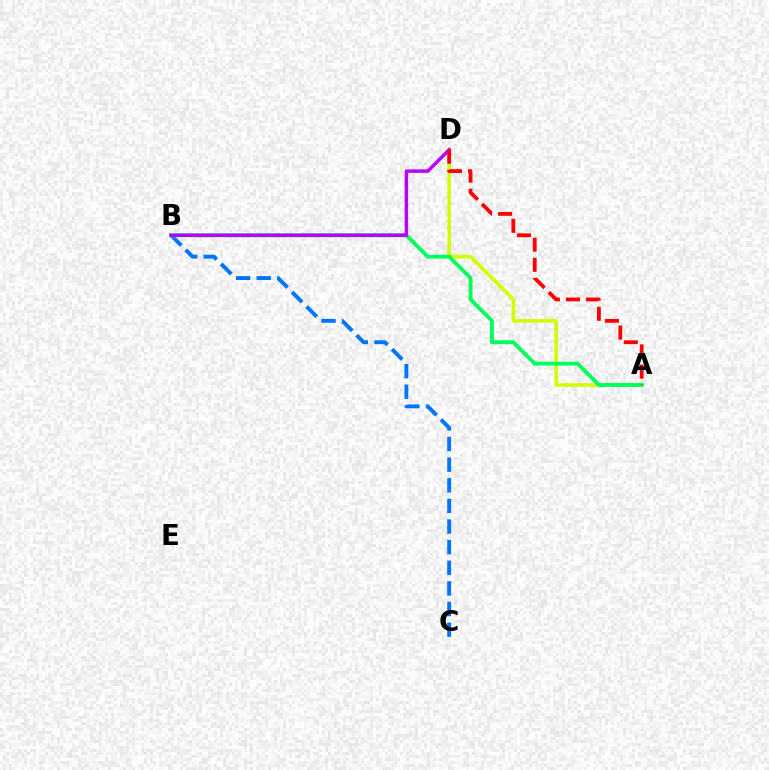{('B', 'C'): [{'color': '#0074ff', 'line_style': 'dashed', 'thickness': 2.8}], ('A', 'D'): [{'color': '#d1ff00', 'line_style': 'solid', 'thickness': 2.58}, {'color': '#ff0000', 'line_style': 'dashed', 'thickness': 2.73}], ('A', 'B'): [{'color': '#00ff5c', 'line_style': 'solid', 'thickness': 2.77}], ('B', 'D'): [{'color': '#b900ff', 'line_style': 'solid', 'thickness': 2.5}]}